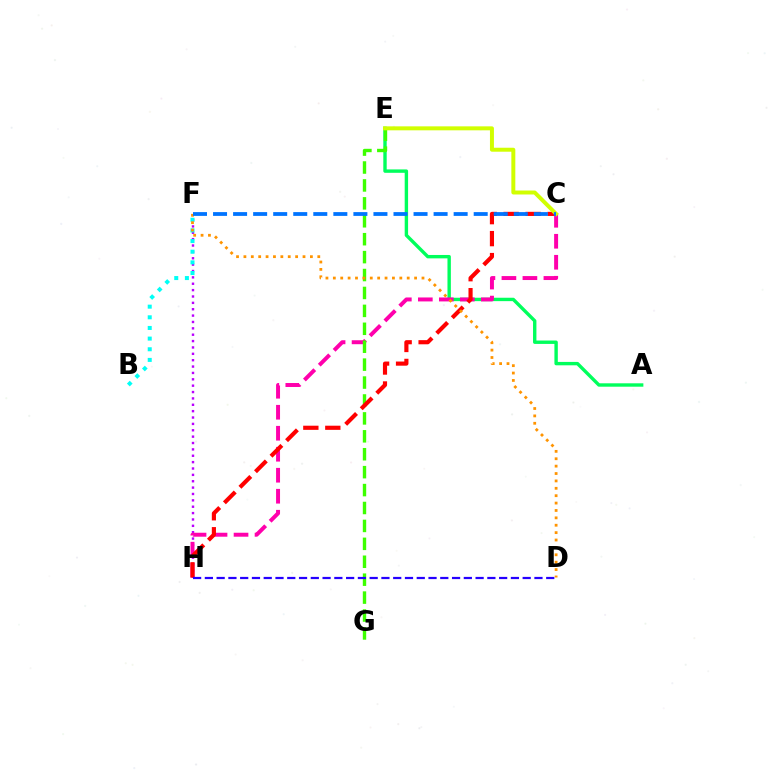{('A', 'E'): [{'color': '#00ff5c', 'line_style': 'solid', 'thickness': 2.44}], ('F', 'H'): [{'color': '#b900ff', 'line_style': 'dotted', 'thickness': 1.73}], ('C', 'H'): [{'color': '#ff00ac', 'line_style': 'dashed', 'thickness': 2.85}, {'color': '#ff0000', 'line_style': 'dashed', 'thickness': 2.98}], ('E', 'G'): [{'color': '#3dff00', 'line_style': 'dashed', 'thickness': 2.43}], ('B', 'F'): [{'color': '#00fff6', 'line_style': 'dotted', 'thickness': 2.89}], ('D', 'F'): [{'color': '#ff9400', 'line_style': 'dotted', 'thickness': 2.01}], ('C', 'E'): [{'color': '#d1ff00', 'line_style': 'solid', 'thickness': 2.86}], ('C', 'F'): [{'color': '#0074ff', 'line_style': 'dashed', 'thickness': 2.72}], ('D', 'H'): [{'color': '#2500ff', 'line_style': 'dashed', 'thickness': 1.6}]}